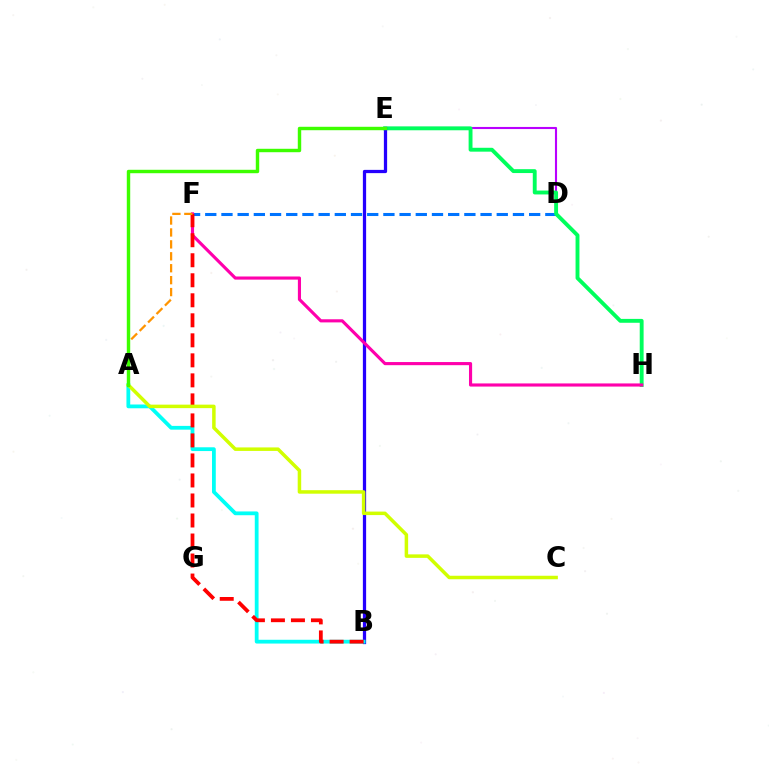{('D', 'E'): [{'color': '#b900ff', 'line_style': 'solid', 'thickness': 1.52}], ('D', 'F'): [{'color': '#0074ff', 'line_style': 'dashed', 'thickness': 2.2}], ('E', 'H'): [{'color': '#00ff5c', 'line_style': 'solid', 'thickness': 2.79}], ('B', 'E'): [{'color': '#2500ff', 'line_style': 'solid', 'thickness': 2.34}], ('F', 'H'): [{'color': '#ff00ac', 'line_style': 'solid', 'thickness': 2.25}], ('A', 'B'): [{'color': '#00fff6', 'line_style': 'solid', 'thickness': 2.72}], ('B', 'F'): [{'color': '#ff0000', 'line_style': 'dashed', 'thickness': 2.72}], ('A', 'F'): [{'color': '#ff9400', 'line_style': 'dashed', 'thickness': 1.62}], ('A', 'C'): [{'color': '#d1ff00', 'line_style': 'solid', 'thickness': 2.52}], ('A', 'E'): [{'color': '#3dff00', 'line_style': 'solid', 'thickness': 2.47}]}